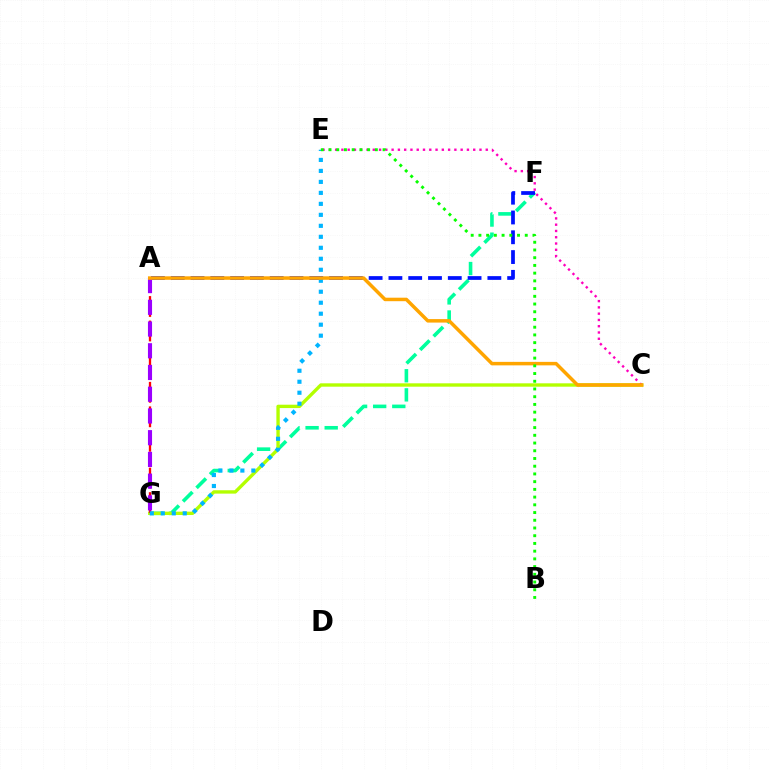{('F', 'G'): [{'color': '#00ff9d', 'line_style': 'dashed', 'thickness': 2.6}], ('A', 'F'): [{'color': '#0010ff', 'line_style': 'dashed', 'thickness': 2.69}], ('C', 'G'): [{'color': '#b3ff00', 'line_style': 'solid', 'thickness': 2.42}], ('C', 'E'): [{'color': '#ff00bd', 'line_style': 'dotted', 'thickness': 1.71}], ('A', 'G'): [{'color': '#ff0000', 'line_style': 'dashed', 'thickness': 1.67}, {'color': '#9b00ff', 'line_style': 'dashed', 'thickness': 2.95}], ('E', 'G'): [{'color': '#00b5ff', 'line_style': 'dotted', 'thickness': 2.98}], ('A', 'C'): [{'color': '#ffa500', 'line_style': 'solid', 'thickness': 2.51}], ('B', 'E'): [{'color': '#08ff00', 'line_style': 'dotted', 'thickness': 2.1}]}